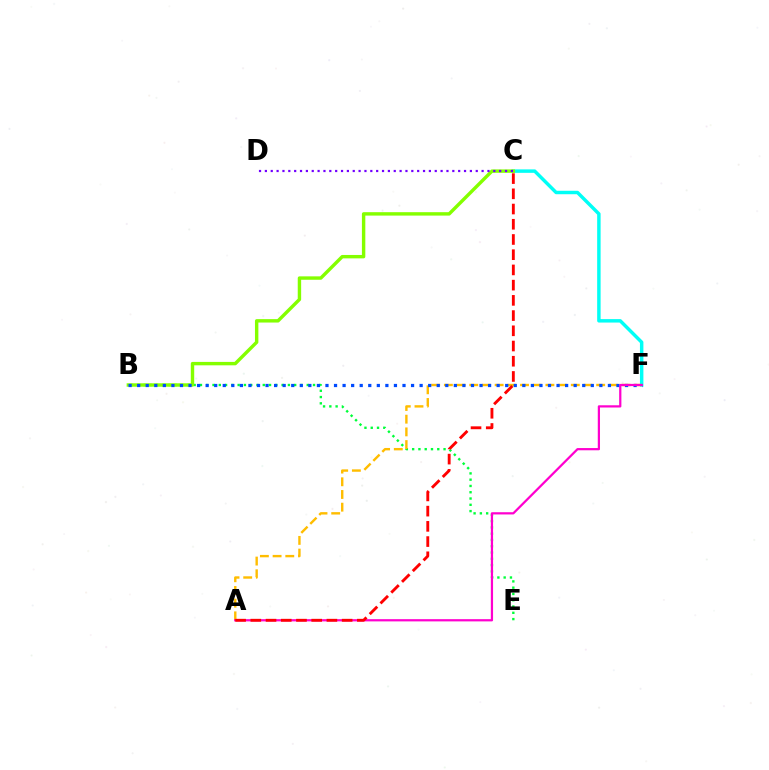{('C', 'F'): [{'color': '#00fff6', 'line_style': 'solid', 'thickness': 2.49}], ('B', 'E'): [{'color': '#00ff39', 'line_style': 'dotted', 'thickness': 1.71}], ('A', 'F'): [{'color': '#ffbd00', 'line_style': 'dashed', 'thickness': 1.72}, {'color': '#ff00cf', 'line_style': 'solid', 'thickness': 1.61}], ('B', 'C'): [{'color': '#84ff00', 'line_style': 'solid', 'thickness': 2.46}], ('C', 'D'): [{'color': '#7200ff', 'line_style': 'dotted', 'thickness': 1.59}], ('B', 'F'): [{'color': '#004bff', 'line_style': 'dotted', 'thickness': 2.33}], ('A', 'C'): [{'color': '#ff0000', 'line_style': 'dashed', 'thickness': 2.07}]}